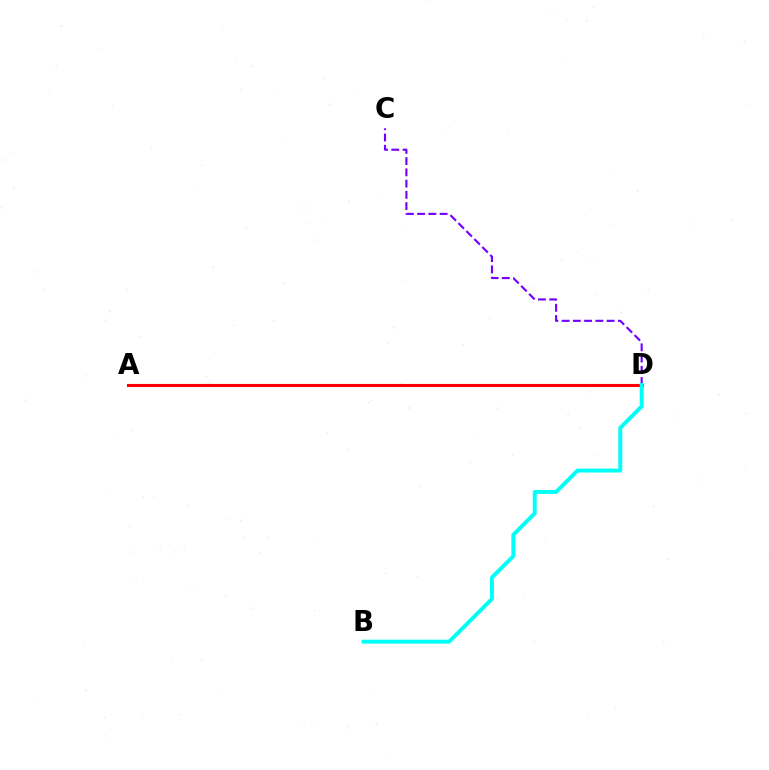{('A', 'D'): [{'color': '#84ff00', 'line_style': 'solid', 'thickness': 1.53}, {'color': '#ff0000', 'line_style': 'solid', 'thickness': 2.2}], ('C', 'D'): [{'color': '#7200ff', 'line_style': 'dashed', 'thickness': 1.53}], ('B', 'D'): [{'color': '#00fff6', 'line_style': 'solid', 'thickness': 2.82}]}